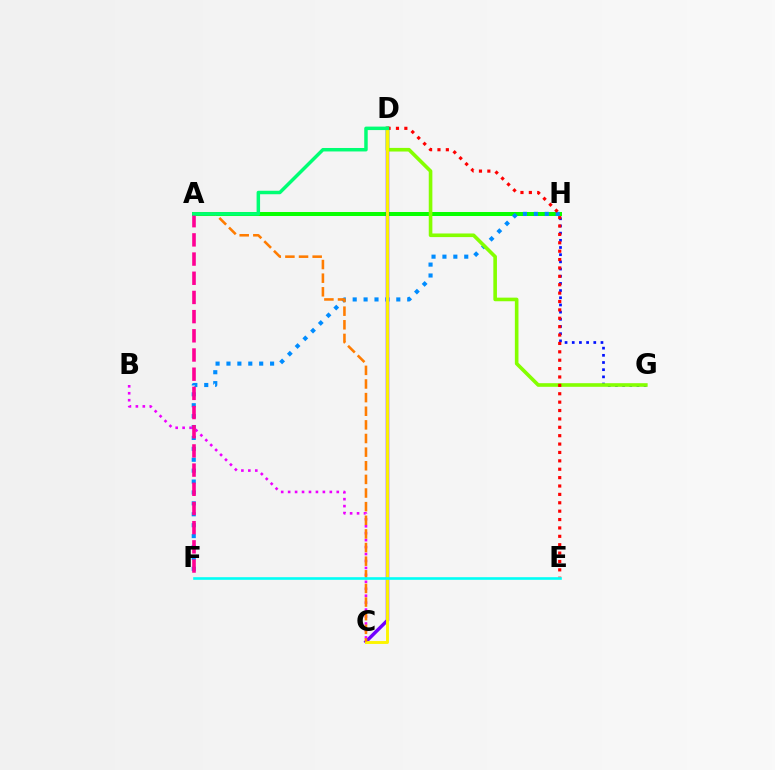{('A', 'H'): [{'color': '#08ff00', 'line_style': 'solid', 'thickness': 2.89}], ('F', 'H'): [{'color': '#008cff', 'line_style': 'dotted', 'thickness': 2.96}], ('B', 'C'): [{'color': '#ee00ff', 'line_style': 'dotted', 'thickness': 1.89}], ('G', 'H'): [{'color': '#0010ff', 'line_style': 'dotted', 'thickness': 1.95}], ('C', 'D'): [{'color': '#7200ff', 'line_style': 'solid', 'thickness': 2.47}, {'color': '#fcf500', 'line_style': 'solid', 'thickness': 2.08}], ('D', 'G'): [{'color': '#84ff00', 'line_style': 'solid', 'thickness': 2.6}], ('D', 'E'): [{'color': '#ff0000', 'line_style': 'dotted', 'thickness': 2.28}], ('A', 'C'): [{'color': '#ff7c00', 'line_style': 'dashed', 'thickness': 1.85}], ('E', 'F'): [{'color': '#00fff6', 'line_style': 'solid', 'thickness': 1.88}], ('A', 'F'): [{'color': '#ff0094', 'line_style': 'dashed', 'thickness': 2.61}], ('A', 'D'): [{'color': '#00ff74', 'line_style': 'solid', 'thickness': 2.5}]}